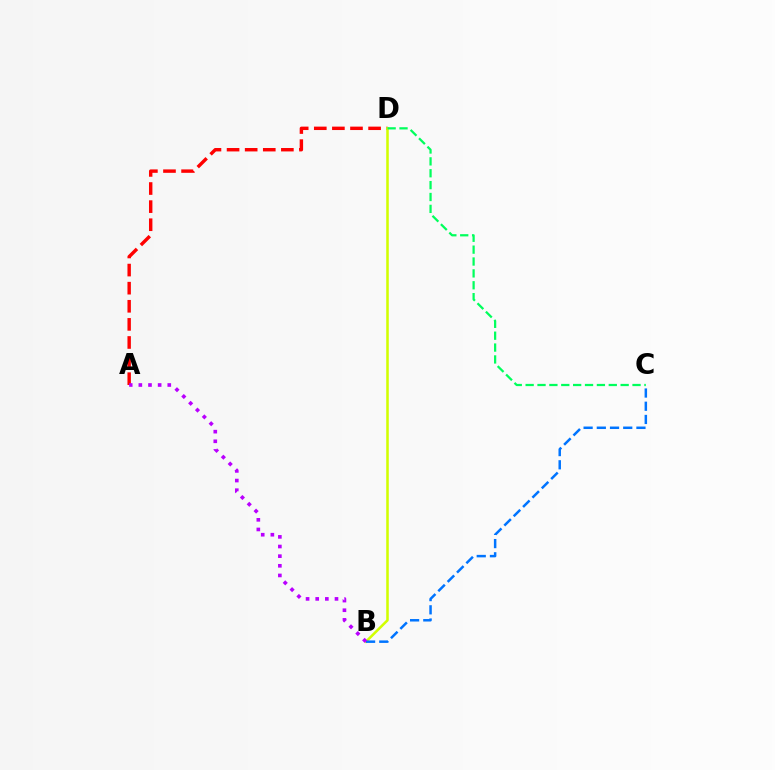{('A', 'D'): [{'color': '#ff0000', 'line_style': 'dashed', 'thickness': 2.46}], ('B', 'D'): [{'color': '#d1ff00', 'line_style': 'solid', 'thickness': 1.83}], ('B', 'C'): [{'color': '#0074ff', 'line_style': 'dashed', 'thickness': 1.79}], ('C', 'D'): [{'color': '#00ff5c', 'line_style': 'dashed', 'thickness': 1.61}], ('A', 'B'): [{'color': '#b900ff', 'line_style': 'dotted', 'thickness': 2.62}]}